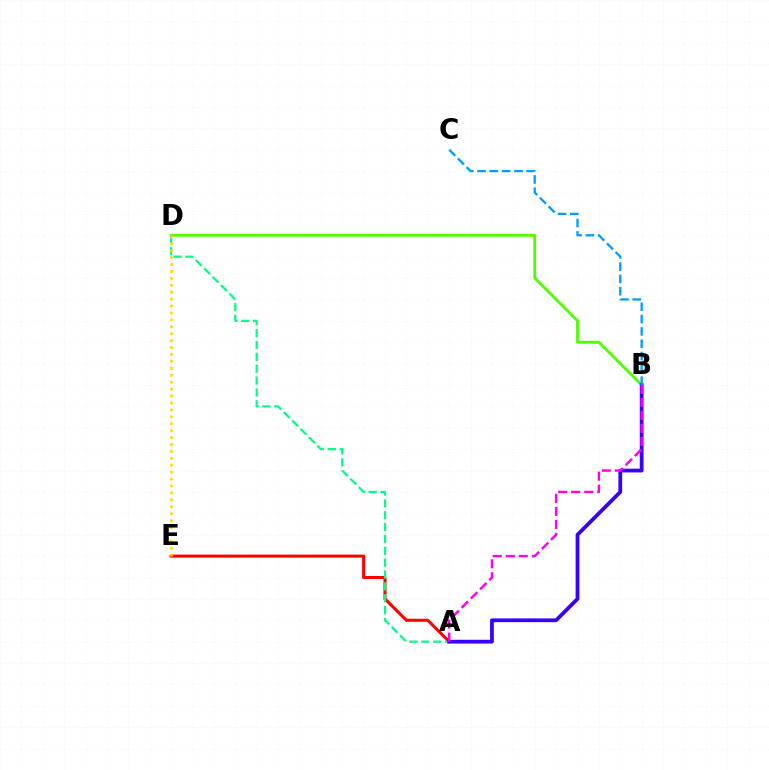{('B', 'D'): [{'color': '#4fff00', 'line_style': 'solid', 'thickness': 2.02}], ('A', 'E'): [{'color': '#ff0000', 'line_style': 'solid', 'thickness': 2.19}], ('A', 'D'): [{'color': '#00ff86', 'line_style': 'dashed', 'thickness': 1.61}], ('A', 'B'): [{'color': '#3700ff', 'line_style': 'solid', 'thickness': 2.71}, {'color': '#ff00ed', 'line_style': 'dashed', 'thickness': 1.77}], ('D', 'E'): [{'color': '#ffd500', 'line_style': 'dotted', 'thickness': 1.88}], ('B', 'C'): [{'color': '#009eff', 'line_style': 'dashed', 'thickness': 1.67}]}